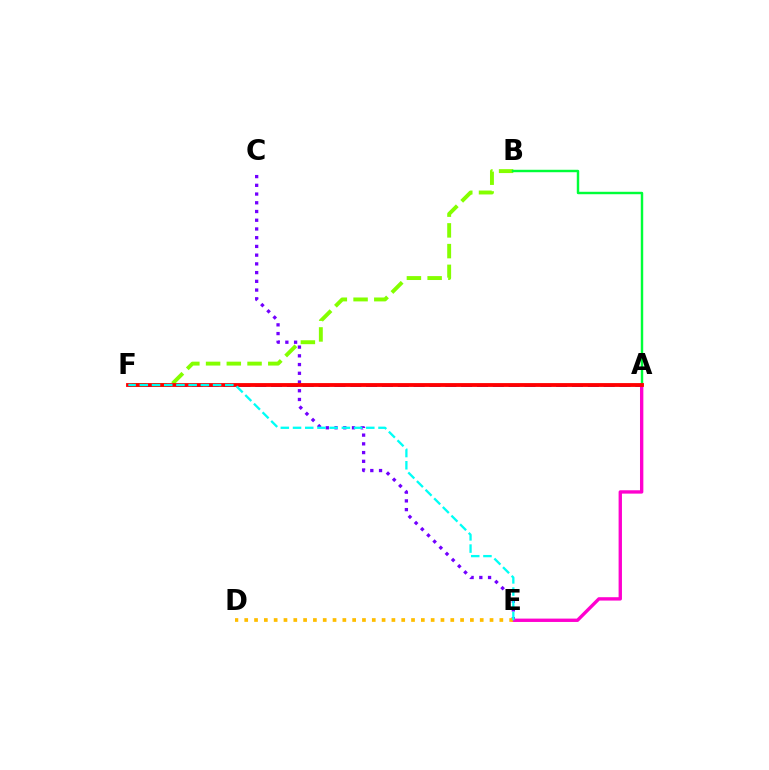{('A', 'F'): [{'color': '#004bff', 'line_style': 'dashed', 'thickness': 2.15}, {'color': '#ff0000', 'line_style': 'solid', 'thickness': 2.75}], ('C', 'E'): [{'color': '#7200ff', 'line_style': 'dotted', 'thickness': 2.37}], ('B', 'F'): [{'color': '#84ff00', 'line_style': 'dashed', 'thickness': 2.82}], ('A', 'E'): [{'color': '#ff00cf', 'line_style': 'solid', 'thickness': 2.42}], ('D', 'E'): [{'color': '#ffbd00', 'line_style': 'dotted', 'thickness': 2.67}], ('A', 'B'): [{'color': '#00ff39', 'line_style': 'solid', 'thickness': 1.75}], ('E', 'F'): [{'color': '#00fff6', 'line_style': 'dashed', 'thickness': 1.66}]}